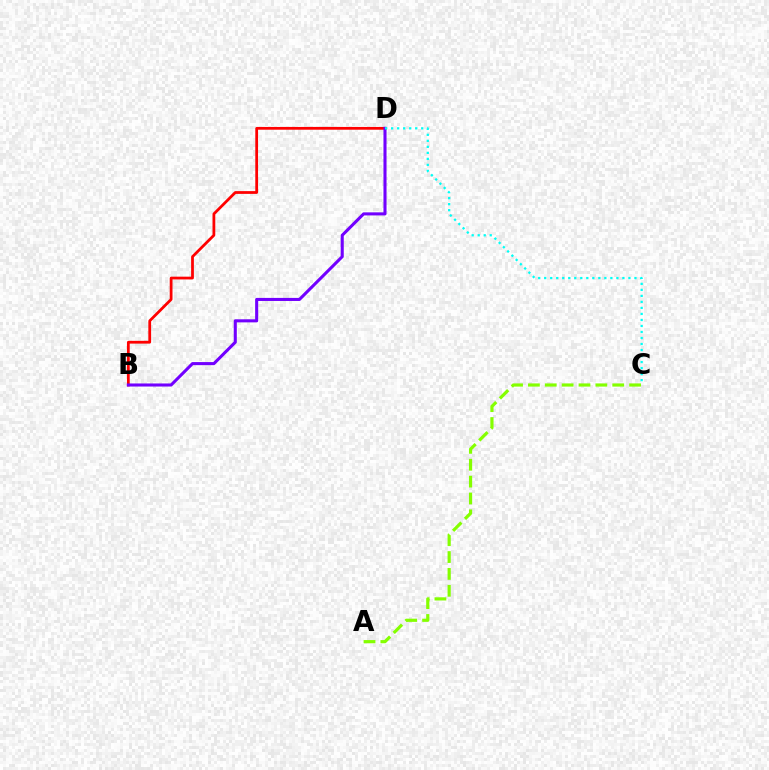{('B', 'D'): [{'color': '#ff0000', 'line_style': 'solid', 'thickness': 1.99}, {'color': '#7200ff', 'line_style': 'solid', 'thickness': 2.21}], ('A', 'C'): [{'color': '#84ff00', 'line_style': 'dashed', 'thickness': 2.29}], ('C', 'D'): [{'color': '#00fff6', 'line_style': 'dotted', 'thickness': 1.63}]}